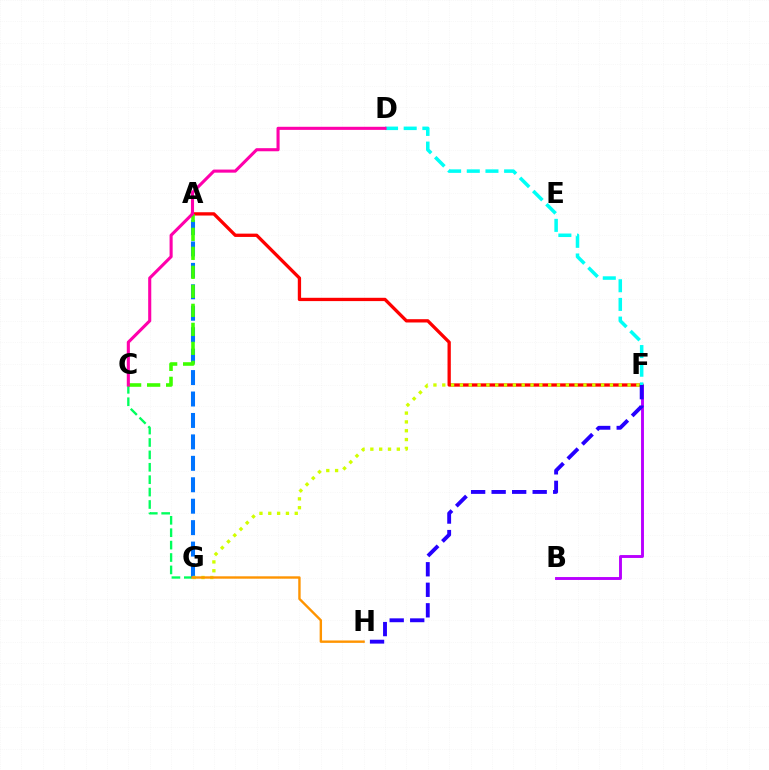{('C', 'G'): [{'color': '#00ff5c', 'line_style': 'dashed', 'thickness': 1.68}], ('B', 'F'): [{'color': '#b900ff', 'line_style': 'solid', 'thickness': 2.09}], ('A', 'F'): [{'color': '#ff0000', 'line_style': 'solid', 'thickness': 2.38}], ('A', 'G'): [{'color': '#0074ff', 'line_style': 'dashed', 'thickness': 2.91}], ('F', 'G'): [{'color': '#d1ff00', 'line_style': 'dotted', 'thickness': 2.4}], ('A', 'C'): [{'color': '#3dff00', 'line_style': 'dashed', 'thickness': 2.58}], ('F', 'H'): [{'color': '#2500ff', 'line_style': 'dashed', 'thickness': 2.79}], ('D', 'F'): [{'color': '#00fff6', 'line_style': 'dashed', 'thickness': 2.54}], ('C', 'D'): [{'color': '#ff00ac', 'line_style': 'solid', 'thickness': 2.22}], ('G', 'H'): [{'color': '#ff9400', 'line_style': 'solid', 'thickness': 1.72}]}